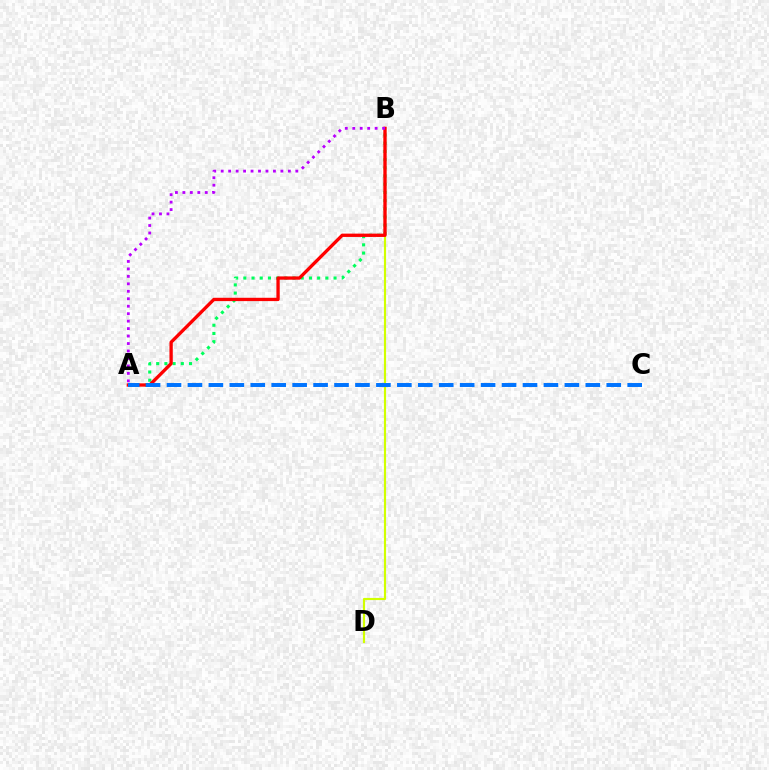{('A', 'B'): [{'color': '#00ff5c', 'line_style': 'dotted', 'thickness': 2.23}, {'color': '#ff0000', 'line_style': 'solid', 'thickness': 2.39}, {'color': '#b900ff', 'line_style': 'dotted', 'thickness': 2.03}], ('B', 'D'): [{'color': '#d1ff00', 'line_style': 'solid', 'thickness': 1.55}], ('A', 'C'): [{'color': '#0074ff', 'line_style': 'dashed', 'thickness': 2.84}]}